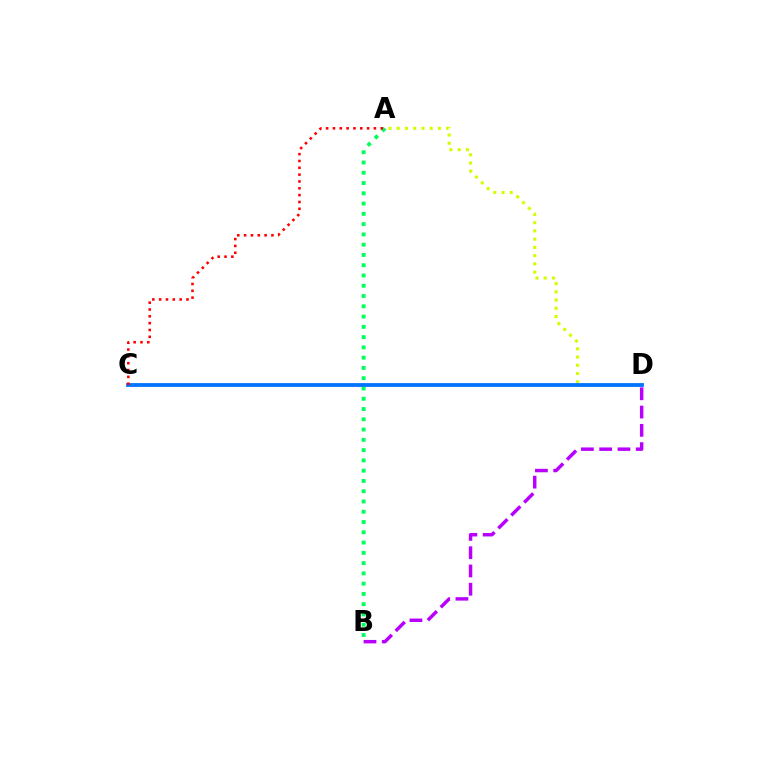{('A', 'B'): [{'color': '#00ff5c', 'line_style': 'dotted', 'thickness': 2.79}], ('B', 'D'): [{'color': '#b900ff', 'line_style': 'dashed', 'thickness': 2.48}], ('A', 'D'): [{'color': '#d1ff00', 'line_style': 'dotted', 'thickness': 2.24}], ('C', 'D'): [{'color': '#0074ff', 'line_style': 'solid', 'thickness': 2.74}], ('A', 'C'): [{'color': '#ff0000', 'line_style': 'dotted', 'thickness': 1.86}]}